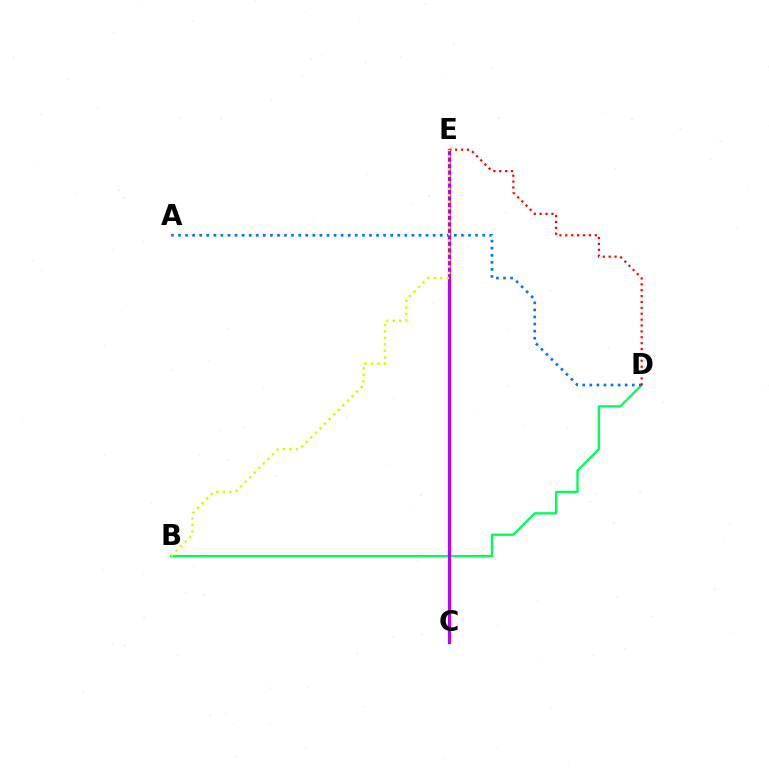{('B', 'D'): [{'color': '#00ff5c', 'line_style': 'solid', 'thickness': 1.68}], ('A', 'D'): [{'color': '#0074ff', 'line_style': 'dotted', 'thickness': 1.92}], ('D', 'E'): [{'color': '#ff0000', 'line_style': 'dotted', 'thickness': 1.6}], ('C', 'E'): [{'color': '#b900ff', 'line_style': 'solid', 'thickness': 2.32}], ('B', 'E'): [{'color': '#d1ff00', 'line_style': 'dotted', 'thickness': 1.76}]}